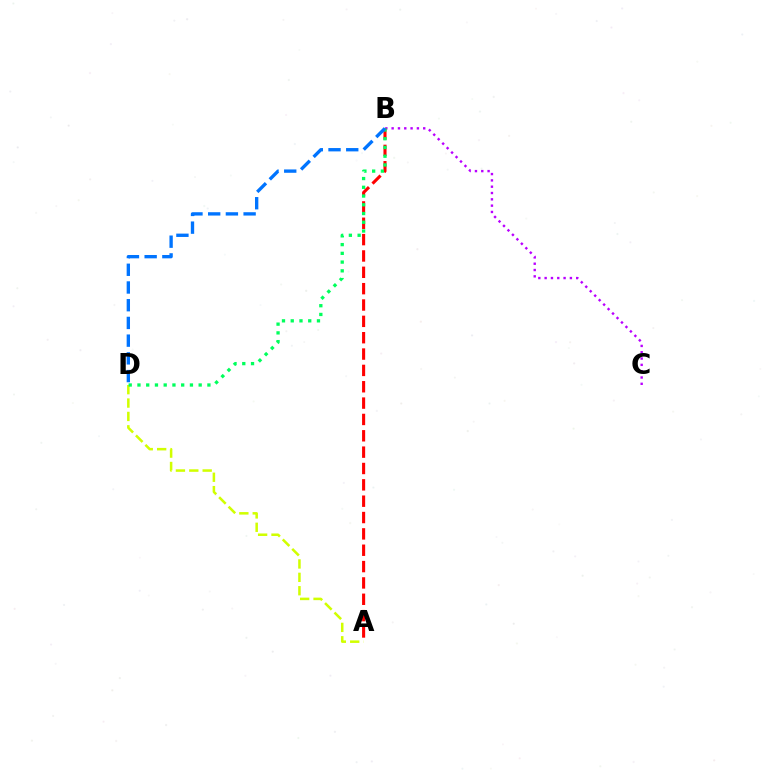{('A', 'D'): [{'color': '#d1ff00', 'line_style': 'dashed', 'thickness': 1.82}], ('B', 'C'): [{'color': '#b900ff', 'line_style': 'dotted', 'thickness': 1.72}], ('A', 'B'): [{'color': '#ff0000', 'line_style': 'dashed', 'thickness': 2.22}], ('B', 'D'): [{'color': '#00ff5c', 'line_style': 'dotted', 'thickness': 2.38}, {'color': '#0074ff', 'line_style': 'dashed', 'thickness': 2.41}]}